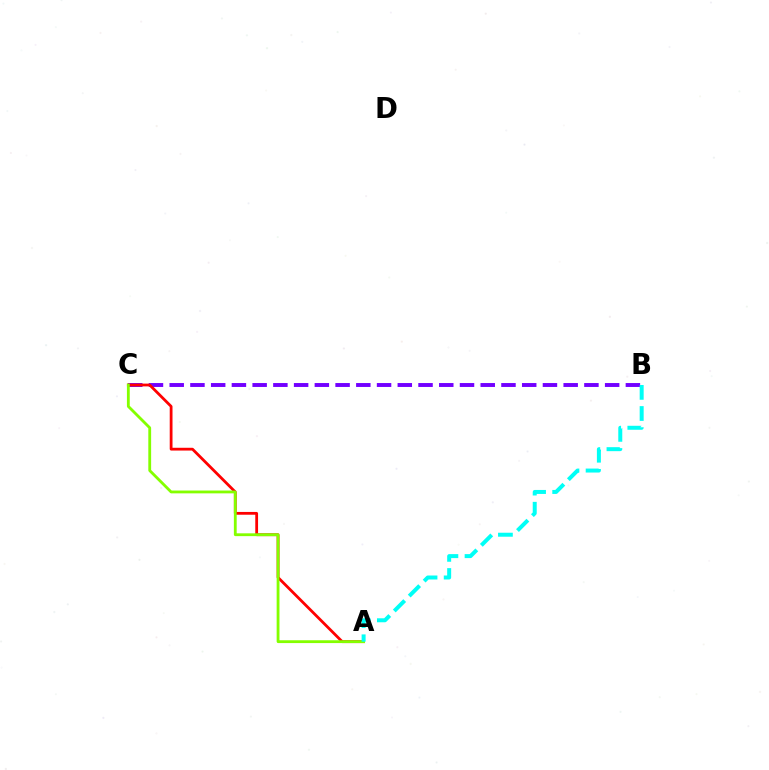{('B', 'C'): [{'color': '#7200ff', 'line_style': 'dashed', 'thickness': 2.82}], ('A', 'C'): [{'color': '#ff0000', 'line_style': 'solid', 'thickness': 2.0}, {'color': '#84ff00', 'line_style': 'solid', 'thickness': 2.03}], ('A', 'B'): [{'color': '#00fff6', 'line_style': 'dashed', 'thickness': 2.87}]}